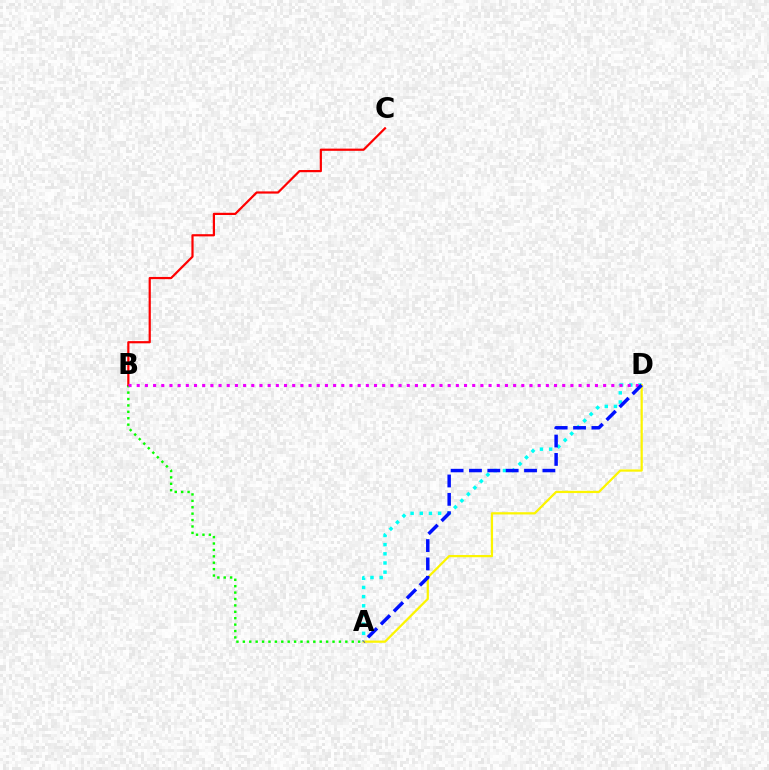{('A', 'B'): [{'color': '#08ff00', 'line_style': 'dotted', 'thickness': 1.74}], ('A', 'D'): [{'color': '#00fff6', 'line_style': 'dotted', 'thickness': 2.49}, {'color': '#fcf500', 'line_style': 'solid', 'thickness': 1.61}, {'color': '#0010ff', 'line_style': 'dashed', 'thickness': 2.49}], ('B', 'C'): [{'color': '#ff0000', 'line_style': 'solid', 'thickness': 1.59}], ('B', 'D'): [{'color': '#ee00ff', 'line_style': 'dotted', 'thickness': 2.22}]}